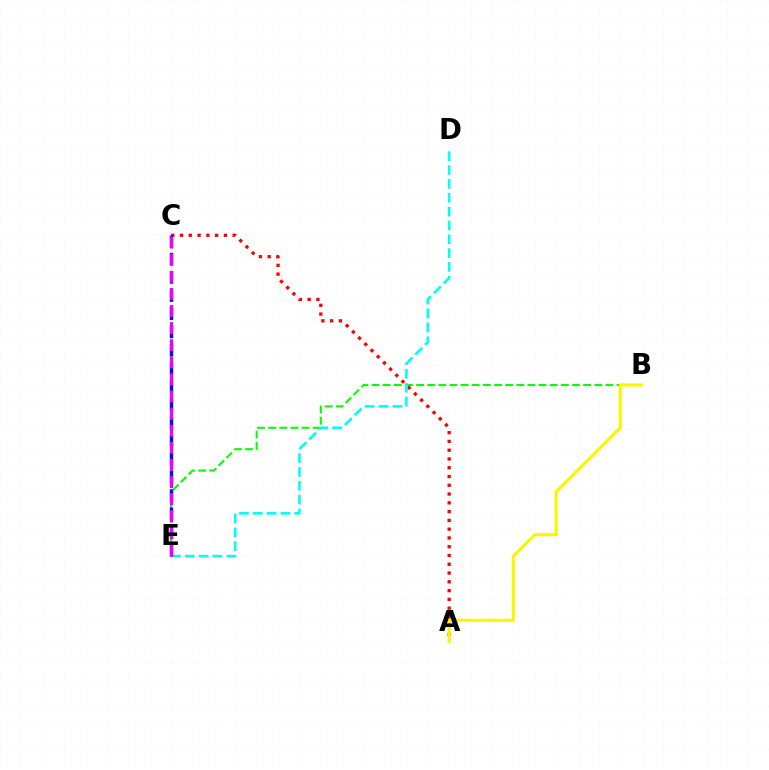{('B', 'E'): [{'color': '#08ff00', 'line_style': 'dashed', 'thickness': 1.51}], ('A', 'C'): [{'color': '#ff0000', 'line_style': 'dotted', 'thickness': 2.38}], ('D', 'E'): [{'color': '#00fff6', 'line_style': 'dashed', 'thickness': 1.88}], ('A', 'B'): [{'color': '#fcf500', 'line_style': 'solid', 'thickness': 2.24}], ('C', 'E'): [{'color': '#0010ff', 'line_style': 'dashed', 'thickness': 2.47}, {'color': '#ee00ff', 'line_style': 'dashed', 'thickness': 2.32}]}